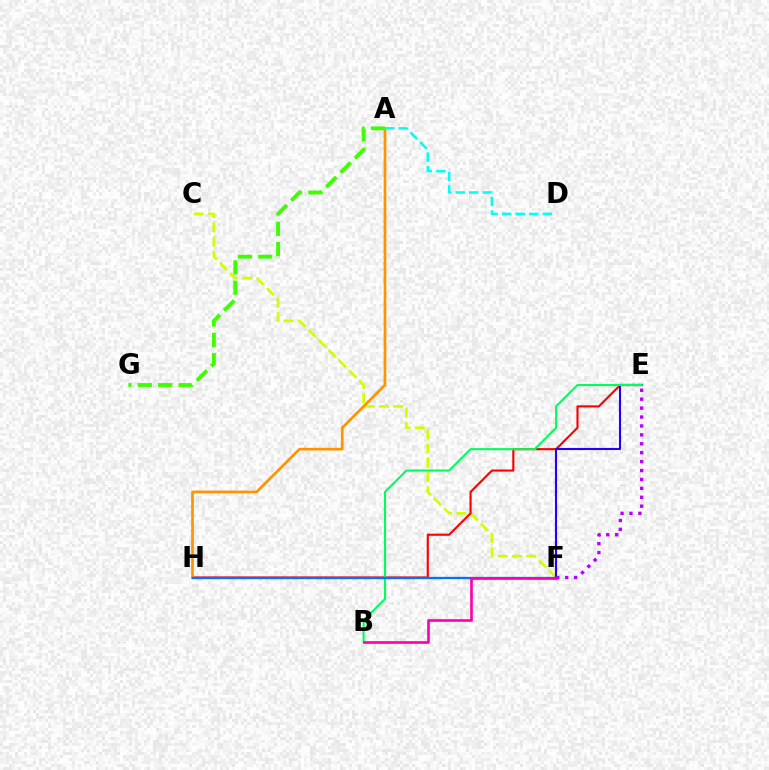{('C', 'F'): [{'color': '#d1ff00', 'line_style': 'dashed', 'thickness': 1.95}], ('E', 'H'): [{'color': '#ff0000', 'line_style': 'solid', 'thickness': 1.53}], ('E', 'F'): [{'color': '#2500ff', 'line_style': 'solid', 'thickness': 1.52}, {'color': '#b900ff', 'line_style': 'dotted', 'thickness': 2.42}], ('A', 'H'): [{'color': '#ff9400', 'line_style': 'solid', 'thickness': 1.94}], ('B', 'E'): [{'color': '#00ff5c', 'line_style': 'solid', 'thickness': 1.51}], ('A', 'G'): [{'color': '#3dff00', 'line_style': 'dashed', 'thickness': 2.76}], ('F', 'H'): [{'color': '#0074ff', 'line_style': 'solid', 'thickness': 1.65}], ('B', 'F'): [{'color': '#ff00ac', 'line_style': 'solid', 'thickness': 1.91}], ('A', 'D'): [{'color': '#00fff6', 'line_style': 'dashed', 'thickness': 1.84}]}